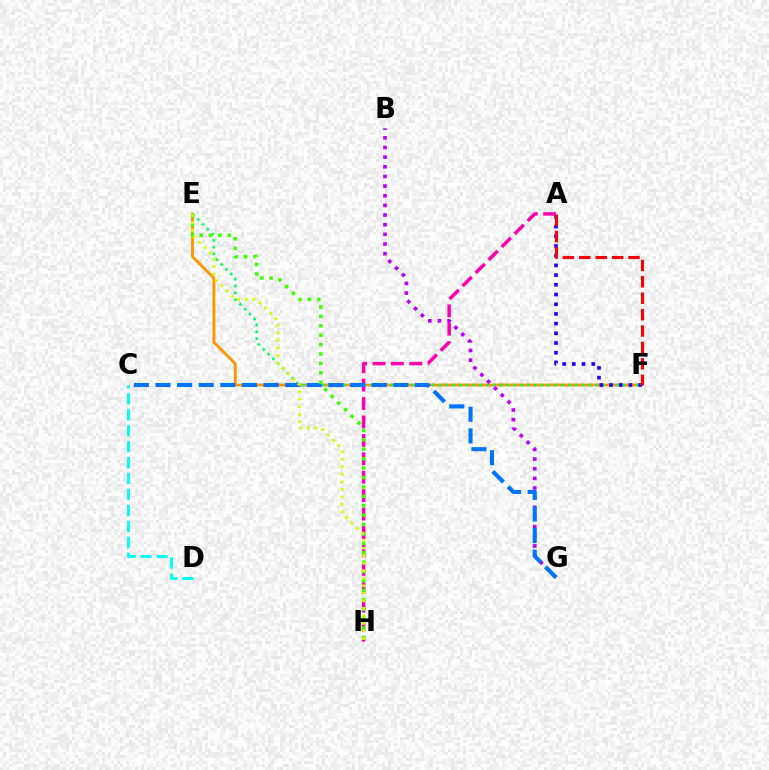{('E', 'F'): [{'color': '#ff9400', 'line_style': 'solid', 'thickness': 2.05}, {'color': '#00ff5c', 'line_style': 'dotted', 'thickness': 1.85}], ('C', 'D'): [{'color': '#00fff6', 'line_style': 'dashed', 'thickness': 2.17}], ('B', 'G'): [{'color': '#b900ff', 'line_style': 'dotted', 'thickness': 2.62}], ('A', 'H'): [{'color': '#ff00ac', 'line_style': 'dashed', 'thickness': 2.5}], ('C', 'G'): [{'color': '#0074ff', 'line_style': 'dashed', 'thickness': 2.94}], ('A', 'F'): [{'color': '#2500ff', 'line_style': 'dotted', 'thickness': 2.64}, {'color': '#ff0000', 'line_style': 'dashed', 'thickness': 2.23}], ('E', 'H'): [{'color': '#3dff00', 'line_style': 'dotted', 'thickness': 2.56}, {'color': '#d1ff00', 'line_style': 'dotted', 'thickness': 2.04}]}